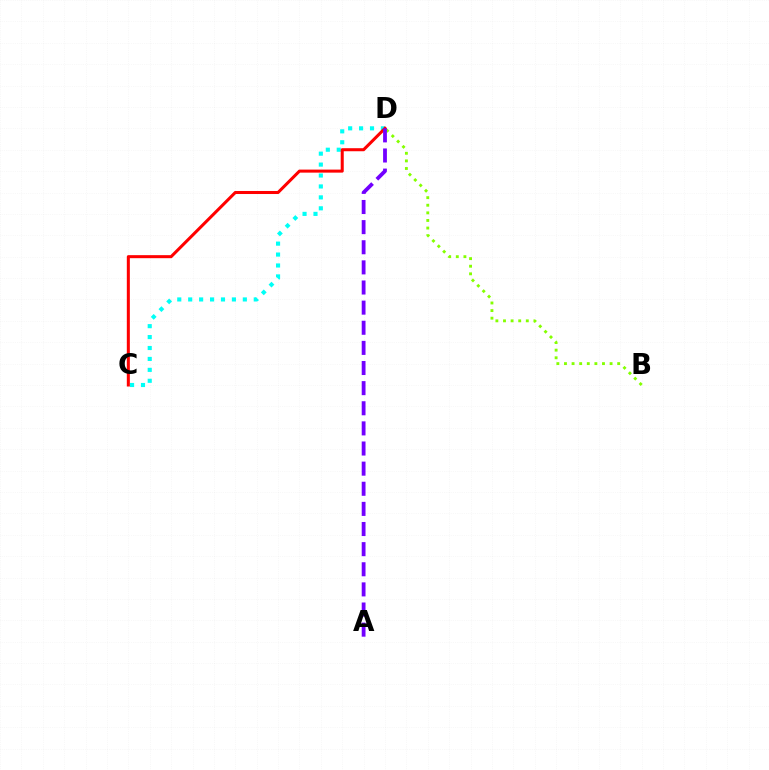{('C', 'D'): [{'color': '#00fff6', 'line_style': 'dotted', 'thickness': 2.97}, {'color': '#ff0000', 'line_style': 'solid', 'thickness': 2.19}], ('B', 'D'): [{'color': '#84ff00', 'line_style': 'dotted', 'thickness': 2.07}], ('A', 'D'): [{'color': '#7200ff', 'line_style': 'dashed', 'thickness': 2.73}]}